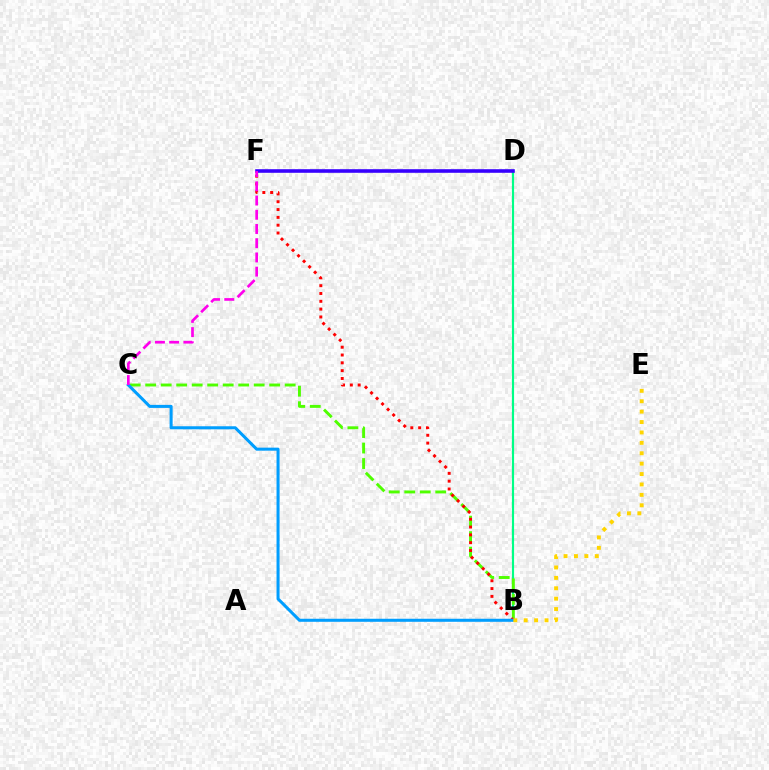{('B', 'D'): [{'color': '#00ff86', 'line_style': 'solid', 'thickness': 1.55}], ('B', 'C'): [{'color': '#4fff00', 'line_style': 'dashed', 'thickness': 2.11}, {'color': '#009eff', 'line_style': 'solid', 'thickness': 2.19}], ('D', 'F'): [{'color': '#3700ff', 'line_style': 'solid', 'thickness': 2.59}], ('B', 'F'): [{'color': '#ff0000', 'line_style': 'dotted', 'thickness': 2.12}], ('B', 'E'): [{'color': '#ffd500', 'line_style': 'dotted', 'thickness': 2.83}], ('C', 'F'): [{'color': '#ff00ed', 'line_style': 'dashed', 'thickness': 1.93}]}